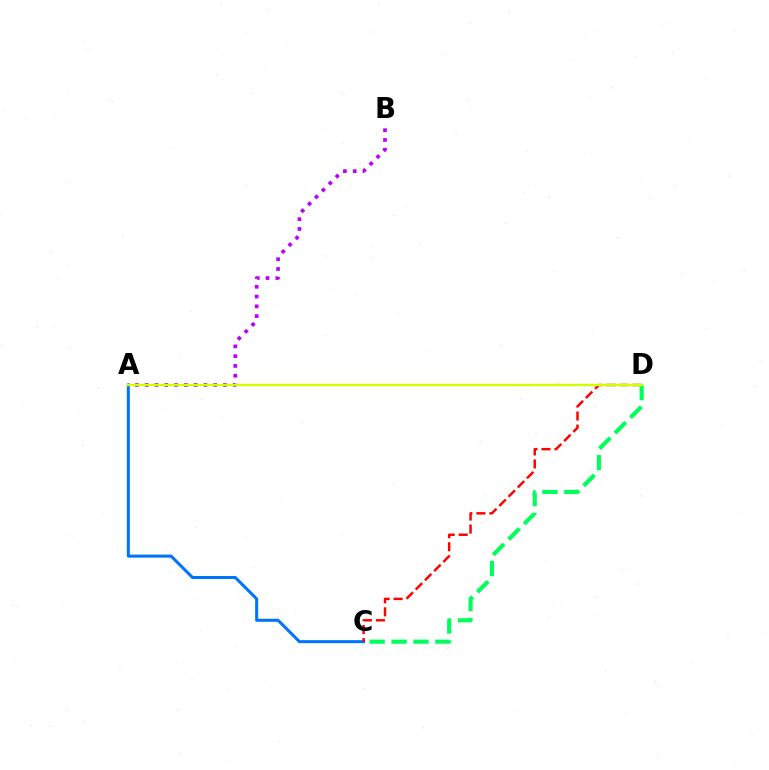{('A', 'C'): [{'color': '#0074ff', 'line_style': 'solid', 'thickness': 2.19}], ('A', 'B'): [{'color': '#b900ff', 'line_style': 'dotted', 'thickness': 2.66}], ('C', 'D'): [{'color': '#ff0000', 'line_style': 'dashed', 'thickness': 1.77}, {'color': '#00ff5c', 'line_style': 'dashed', 'thickness': 2.98}], ('A', 'D'): [{'color': '#d1ff00', 'line_style': 'solid', 'thickness': 1.69}]}